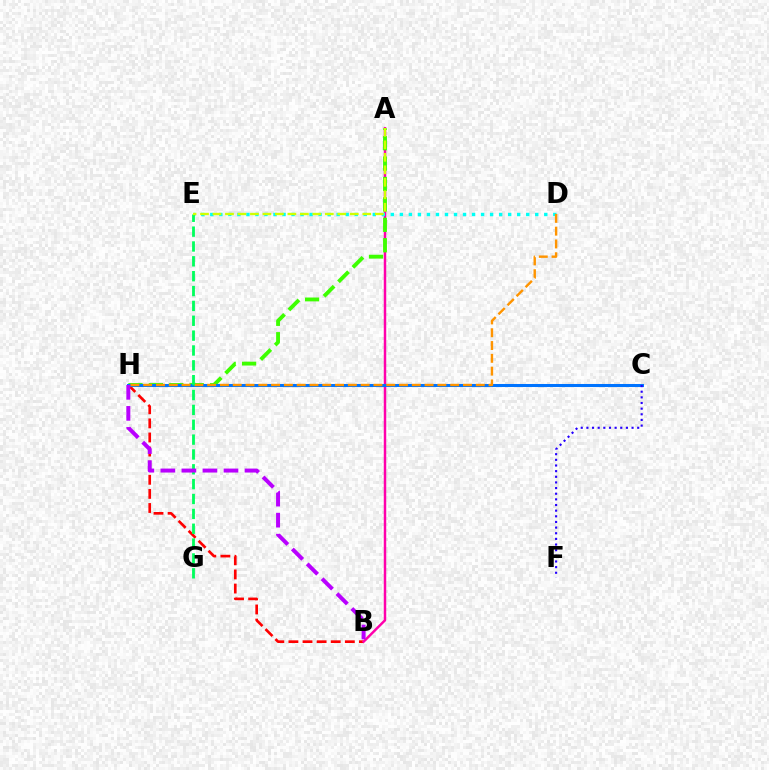{('B', 'H'): [{'color': '#ff0000', 'line_style': 'dashed', 'thickness': 1.92}, {'color': '#b900ff', 'line_style': 'dashed', 'thickness': 2.86}], ('A', 'B'): [{'color': '#ff00ac', 'line_style': 'solid', 'thickness': 1.78}], ('A', 'H'): [{'color': '#3dff00', 'line_style': 'dashed', 'thickness': 2.77}], ('C', 'H'): [{'color': '#0074ff', 'line_style': 'solid', 'thickness': 2.19}], ('D', 'E'): [{'color': '#00fff6', 'line_style': 'dotted', 'thickness': 2.45}], ('D', 'H'): [{'color': '#ff9400', 'line_style': 'dashed', 'thickness': 1.74}], ('E', 'G'): [{'color': '#00ff5c', 'line_style': 'dashed', 'thickness': 2.02}], ('C', 'F'): [{'color': '#2500ff', 'line_style': 'dotted', 'thickness': 1.53}], ('A', 'E'): [{'color': '#d1ff00', 'line_style': 'dashed', 'thickness': 1.7}]}